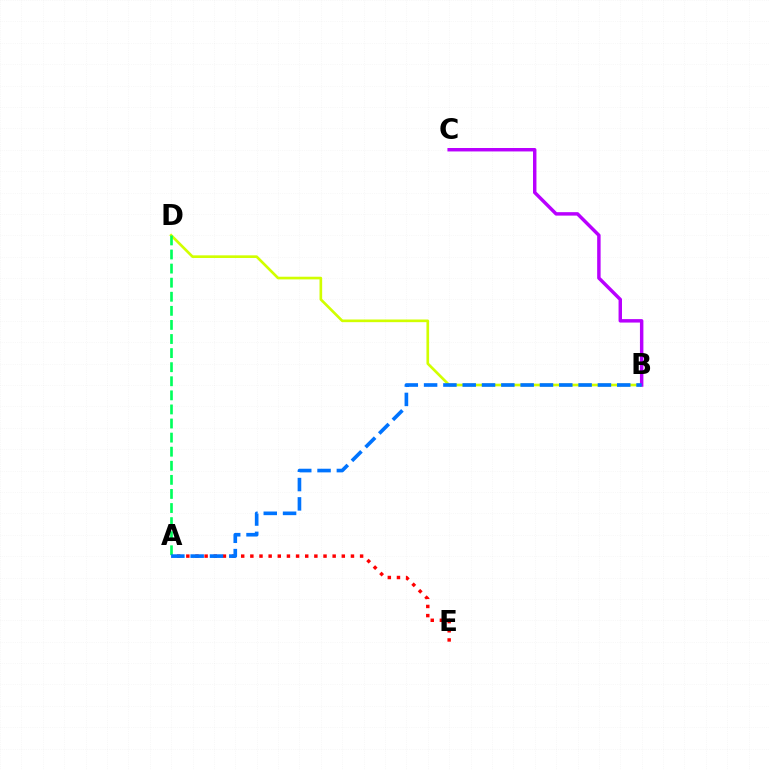{('A', 'E'): [{'color': '#ff0000', 'line_style': 'dotted', 'thickness': 2.48}], ('B', 'D'): [{'color': '#d1ff00', 'line_style': 'solid', 'thickness': 1.91}], ('A', 'D'): [{'color': '#00ff5c', 'line_style': 'dashed', 'thickness': 1.91}], ('B', 'C'): [{'color': '#b900ff', 'line_style': 'solid', 'thickness': 2.48}], ('A', 'B'): [{'color': '#0074ff', 'line_style': 'dashed', 'thickness': 2.62}]}